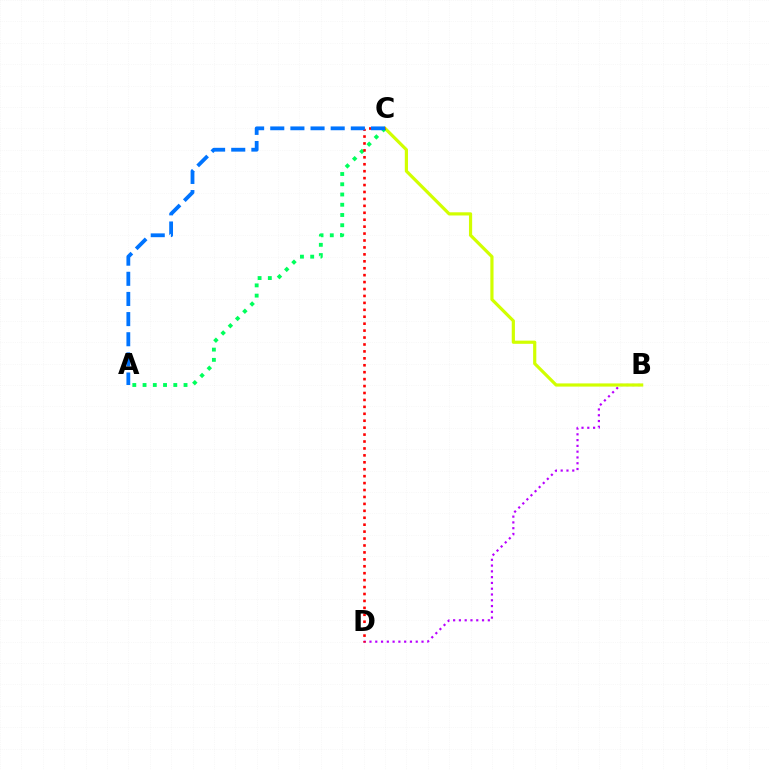{('B', 'D'): [{'color': '#b900ff', 'line_style': 'dotted', 'thickness': 1.57}], ('B', 'C'): [{'color': '#d1ff00', 'line_style': 'solid', 'thickness': 2.3}], ('A', 'C'): [{'color': '#00ff5c', 'line_style': 'dotted', 'thickness': 2.78}, {'color': '#0074ff', 'line_style': 'dashed', 'thickness': 2.74}], ('C', 'D'): [{'color': '#ff0000', 'line_style': 'dotted', 'thickness': 1.88}]}